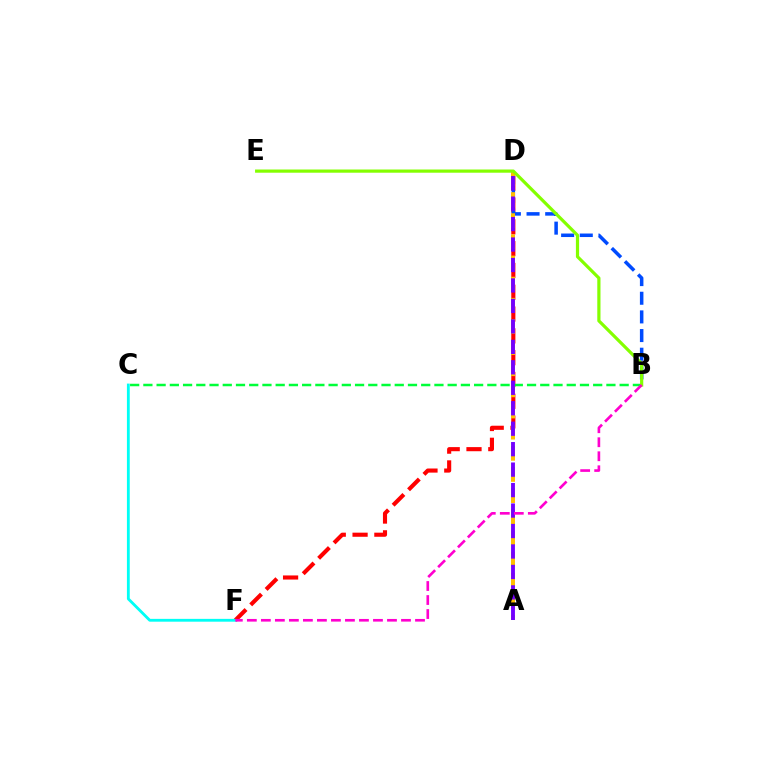{('D', 'F'): [{'color': '#ff0000', 'line_style': 'dashed', 'thickness': 2.96}], ('B', 'D'): [{'color': '#004bff', 'line_style': 'dashed', 'thickness': 2.53}], ('A', 'D'): [{'color': '#ffbd00', 'line_style': 'dashed', 'thickness': 2.87}, {'color': '#7200ff', 'line_style': 'dashed', 'thickness': 2.78}], ('B', 'C'): [{'color': '#00ff39', 'line_style': 'dashed', 'thickness': 1.8}], ('C', 'F'): [{'color': '#00fff6', 'line_style': 'solid', 'thickness': 2.03}], ('B', 'E'): [{'color': '#84ff00', 'line_style': 'solid', 'thickness': 2.3}], ('B', 'F'): [{'color': '#ff00cf', 'line_style': 'dashed', 'thickness': 1.9}]}